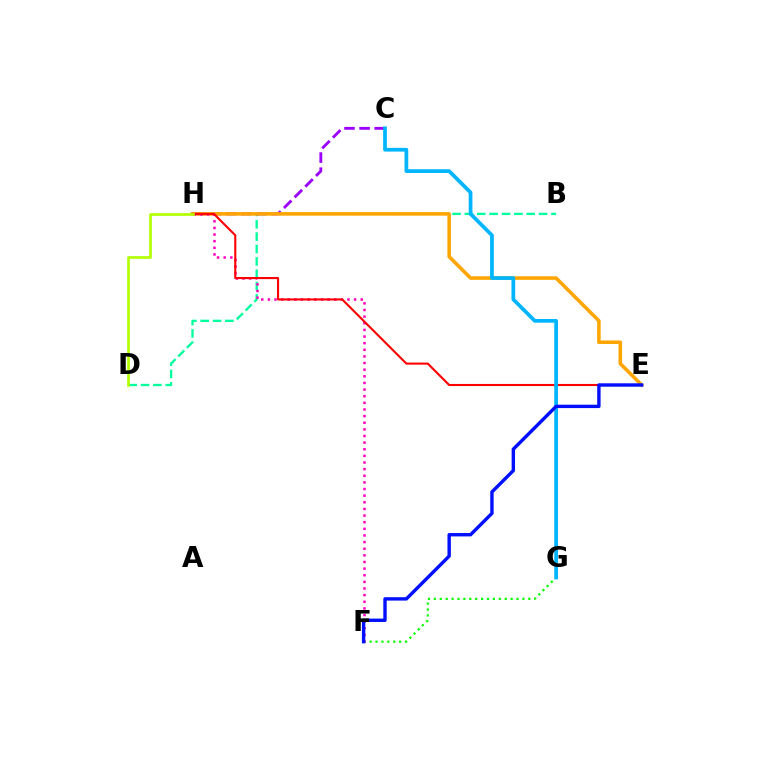{('B', 'D'): [{'color': '#00ff9d', 'line_style': 'dashed', 'thickness': 1.68}], ('C', 'H'): [{'color': '#9b00ff', 'line_style': 'dashed', 'thickness': 2.05}], ('F', 'G'): [{'color': '#08ff00', 'line_style': 'dotted', 'thickness': 1.6}], ('E', 'H'): [{'color': '#ffa500', 'line_style': 'solid', 'thickness': 2.56}, {'color': '#ff0000', 'line_style': 'solid', 'thickness': 1.52}], ('F', 'H'): [{'color': '#ff00bd', 'line_style': 'dotted', 'thickness': 1.8}], ('C', 'G'): [{'color': '#00b5ff', 'line_style': 'solid', 'thickness': 2.68}], ('D', 'H'): [{'color': '#b3ff00', 'line_style': 'solid', 'thickness': 1.92}], ('E', 'F'): [{'color': '#0010ff', 'line_style': 'solid', 'thickness': 2.44}]}